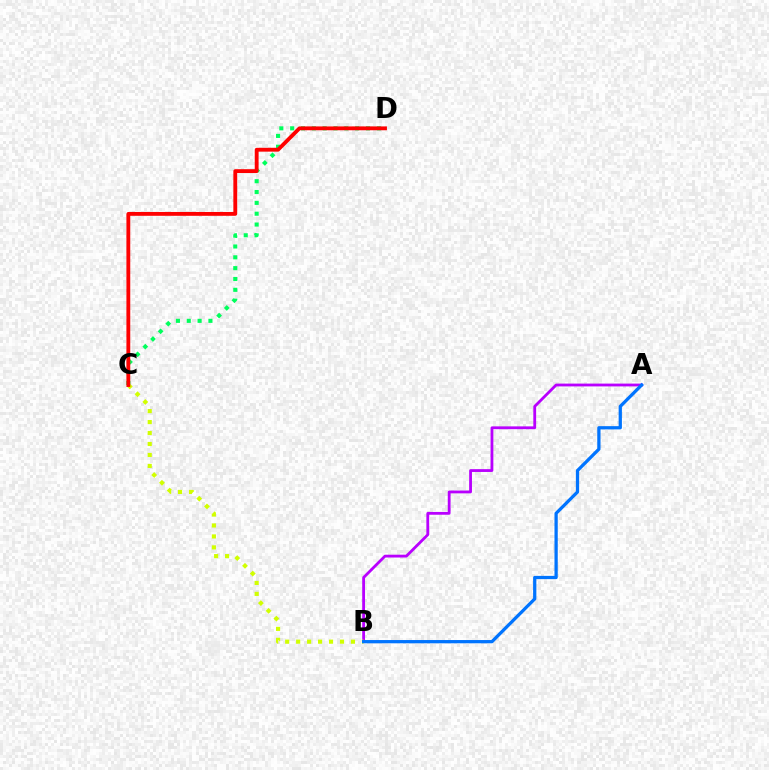{('C', 'D'): [{'color': '#00ff5c', 'line_style': 'dotted', 'thickness': 2.94}, {'color': '#ff0000', 'line_style': 'solid', 'thickness': 2.77}], ('A', 'B'): [{'color': '#b900ff', 'line_style': 'solid', 'thickness': 2.02}, {'color': '#0074ff', 'line_style': 'solid', 'thickness': 2.35}], ('B', 'C'): [{'color': '#d1ff00', 'line_style': 'dotted', 'thickness': 2.98}]}